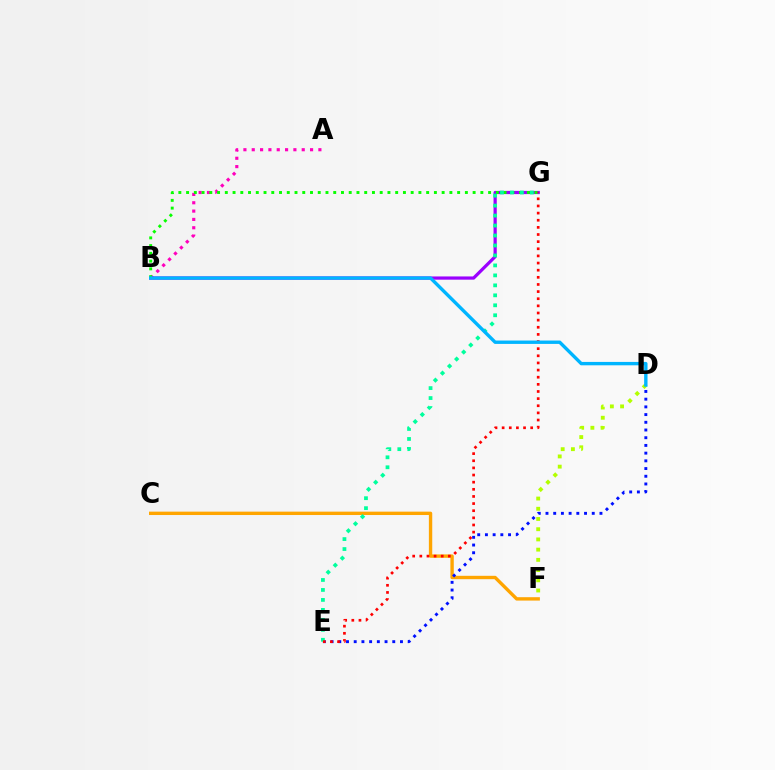{('D', 'F'): [{'color': '#b3ff00', 'line_style': 'dotted', 'thickness': 2.78}], ('A', 'B'): [{'color': '#ff00bd', 'line_style': 'dotted', 'thickness': 2.26}], ('B', 'G'): [{'color': '#9b00ff', 'line_style': 'solid', 'thickness': 2.32}, {'color': '#08ff00', 'line_style': 'dotted', 'thickness': 2.1}], ('C', 'F'): [{'color': '#ffa500', 'line_style': 'solid', 'thickness': 2.43}], ('D', 'E'): [{'color': '#0010ff', 'line_style': 'dotted', 'thickness': 2.09}], ('E', 'G'): [{'color': '#00ff9d', 'line_style': 'dotted', 'thickness': 2.71}, {'color': '#ff0000', 'line_style': 'dotted', 'thickness': 1.94}], ('B', 'D'): [{'color': '#00b5ff', 'line_style': 'solid', 'thickness': 2.43}]}